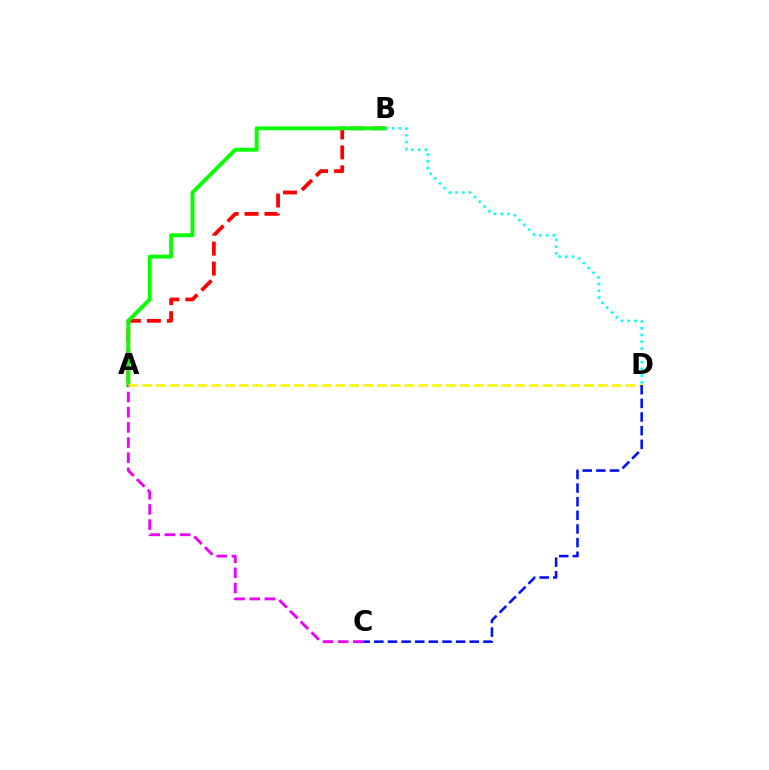{('A', 'B'): [{'color': '#ff0000', 'line_style': 'dashed', 'thickness': 2.71}, {'color': '#08ff00', 'line_style': 'solid', 'thickness': 2.81}], ('A', 'C'): [{'color': '#ee00ff', 'line_style': 'dashed', 'thickness': 2.06}], ('A', 'D'): [{'color': '#fcf500', 'line_style': 'dashed', 'thickness': 1.88}], ('B', 'D'): [{'color': '#00fff6', 'line_style': 'dotted', 'thickness': 1.84}], ('C', 'D'): [{'color': '#0010ff', 'line_style': 'dashed', 'thickness': 1.85}]}